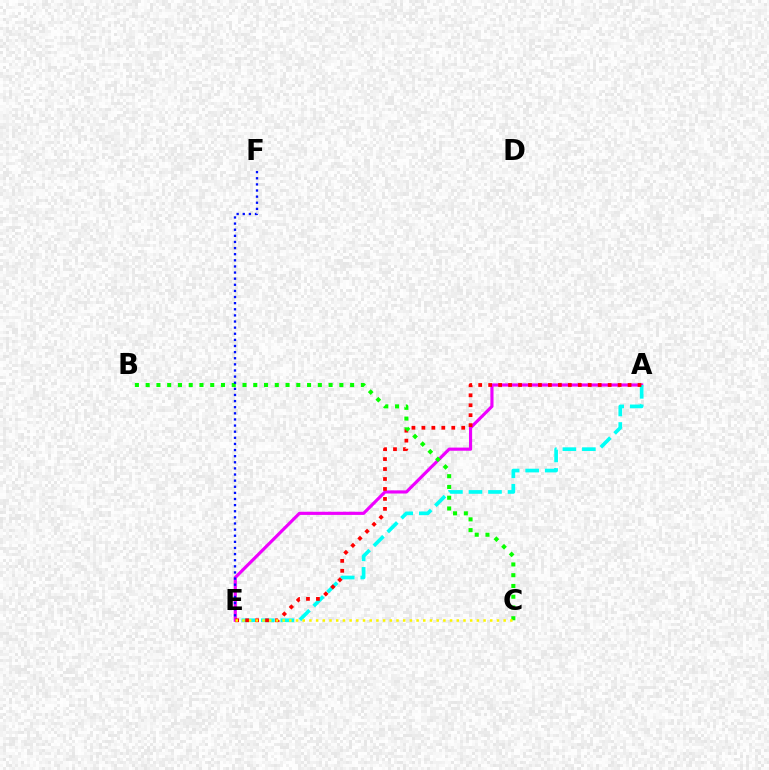{('A', 'E'): [{'color': '#ee00ff', 'line_style': 'solid', 'thickness': 2.27}, {'color': '#00fff6', 'line_style': 'dashed', 'thickness': 2.65}, {'color': '#ff0000', 'line_style': 'dotted', 'thickness': 2.71}], ('B', 'C'): [{'color': '#08ff00', 'line_style': 'dotted', 'thickness': 2.92}], ('C', 'E'): [{'color': '#fcf500', 'line_style': 'dotted', 'thickness': 1.82}], ('E', 'F'): [{'color': '#0010ff', 'line_style': 'dotted', 'thickness': 1.66}]}